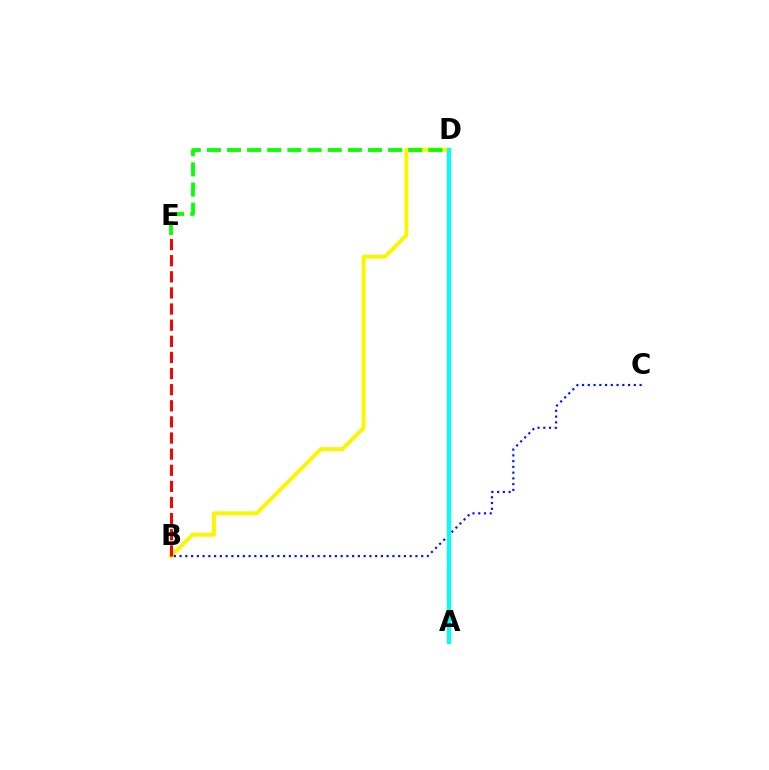{('B', 'D'): [{'color': '#fcf500', 'line_style': 'solid', 'thickness': 2.85}], ('D', 'E'): [{'color': '#08ff00', 'line_style': 'dashed', 'thickness': 2.74}], ('B', 'E'): [{'color': '#ff0000', 'line_style': 'dashed', 'thickness': 2.19}], ('B', 'C'): [{'color': '#0010ff', 'line_style': 'dotted', 'thickness': 1.56}], ('A', 'D'): [{'color': '#ee00ff', 'line_style': 'dotted', 'thickness': 1.89}, {'color': '#00fff6', 'line_style': 'solid', 'thickness': 2.99}]}